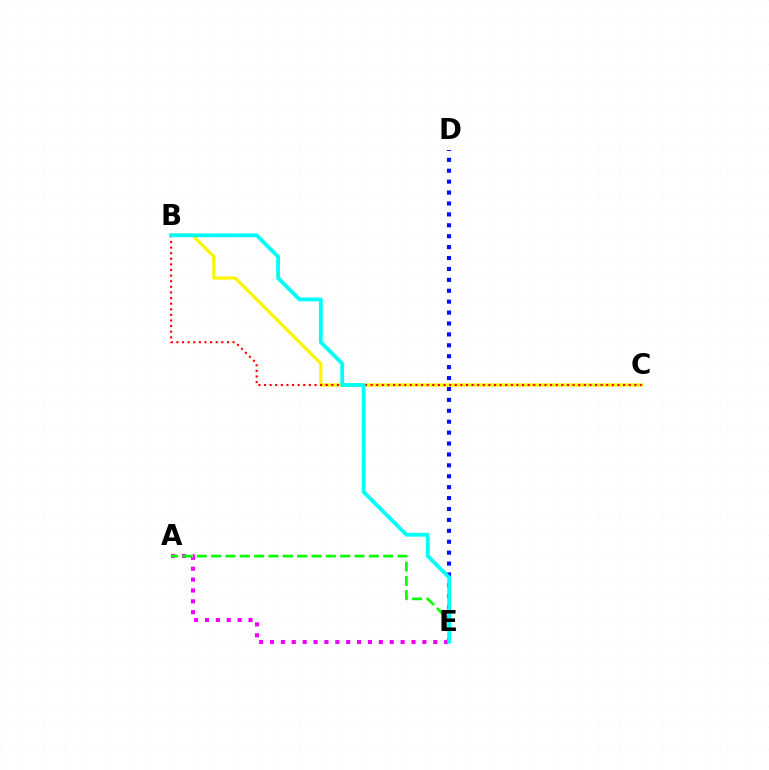{('D', 'E'): [{'color': '#0010ff', 'line_style': 'dotted', 'thickness': 2.96}], ('B', 'C'): [{'color': '#fcf500', 'line_style': 'solid', 'thickness': 2.31}, {'color': '#ff0000', 'line_style': 'dotted', 'thickness': 1.52}], ('A', 'E'): [{'color': '#ee00ff', 'line_style': 'dotted', 'thickness': 2.96}, {'color': '#08ff00', 'line_style': 'dashed', 'thickness': 1.95}], ('B', 'E'): [{'color': '#00fff6', 'line_style': 'solid', 'thickness': 2.75}]}